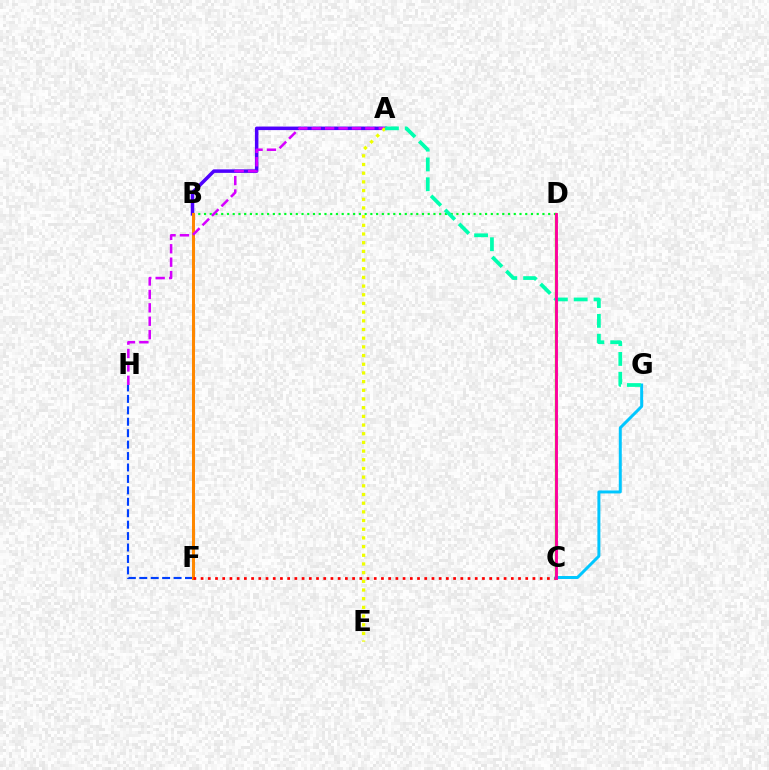{('C', 'D'): [{'color': '#66ff00', 'line_style': 'solid', 'thickness': 1.73}, {'color': '#ff00a0', 'line_style': 'solid', 'thickness': 2.07}], ('A', 'B'): [{'color': '#4f00ff', 'line_style': 'solid', 'thickness': 2.53}], ('F', 'H'): [{'color': '#003fff', 'line_style': 'dashed', 'thickness': 1.55}], ('B', 'D'): [{'color': '#00ff27', 'line_style': 'dotted', 'thickness': 1.56}], ('B', 'F'): [{'color': '#ff8800', 'line_style': 'solid', 'thickness': 2.18}], ('C', 'F'): [{'color': '#ff0000', 'line_style': 'dotted', 'thickness': 1.96}], ('A', 'H'): [{'color': '#d600ff', 'line_style': 'dashed', 'thickness': 1.82}], ('A', 'E'): [{'color': '#eeff00', 'line_style': 'dotted', 'thickness': 2.36}], ('C', 'G'): [{'color': '#00c7ff', 'line_style': 'solid', 'thickness': 2.15}], ('A', 'G'): [{'color': '#00ffaf', 'line_style': 'dashed', 'thickness': 2.69}]}